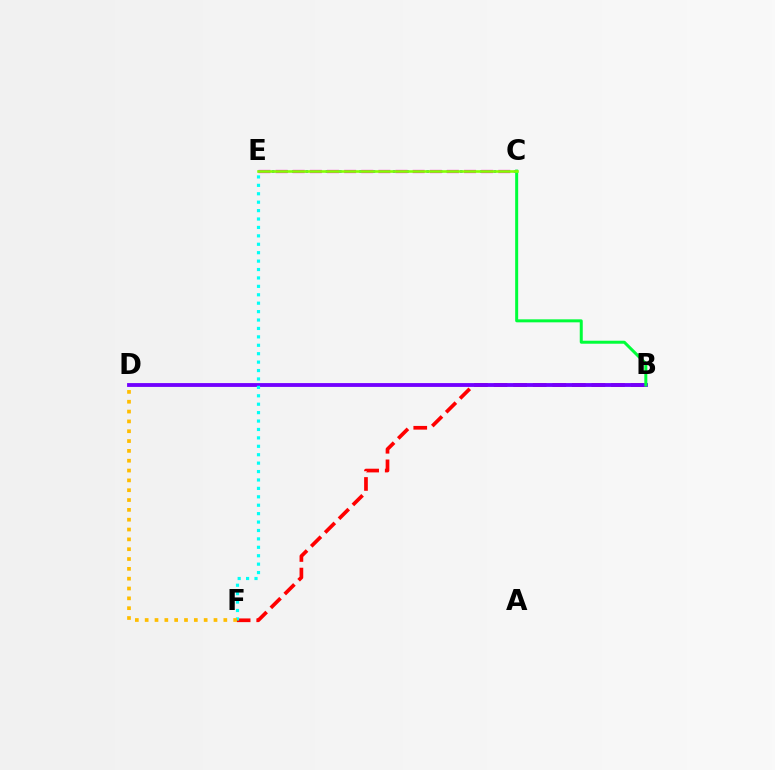{('C', 'E'): [{'color': '#004bff', 'line_style': 'dotted', 'thickness': 1.83}, {'color': '#ff00cf', 'line_style': 'dashed', 'thickness': 2.33}, {'color': '#84ff00', 'line_style': 'solid', 'thickness': 1.88}], ('B', 'F'): [{'color': '#ff0000', 'line_style': 'dashed', 'thickness': 2.66}], ('B', 'D'): [{'color': '#7200ff', 'line_style': 'solid', 'thickness': 2.76}], ('E', 'F'): [{'color': '#00fff6', 'line_style': 'dotted', 'thickness': 2.29}], ('B', 'C'): [{'color': '#00ff39', 'line_style': 'solid', 'thickness': 2.16}], ('D', 'F'): [{'color': '#ffbd00', 'line_style': 'dotted', 'thickness': 2.67}]}